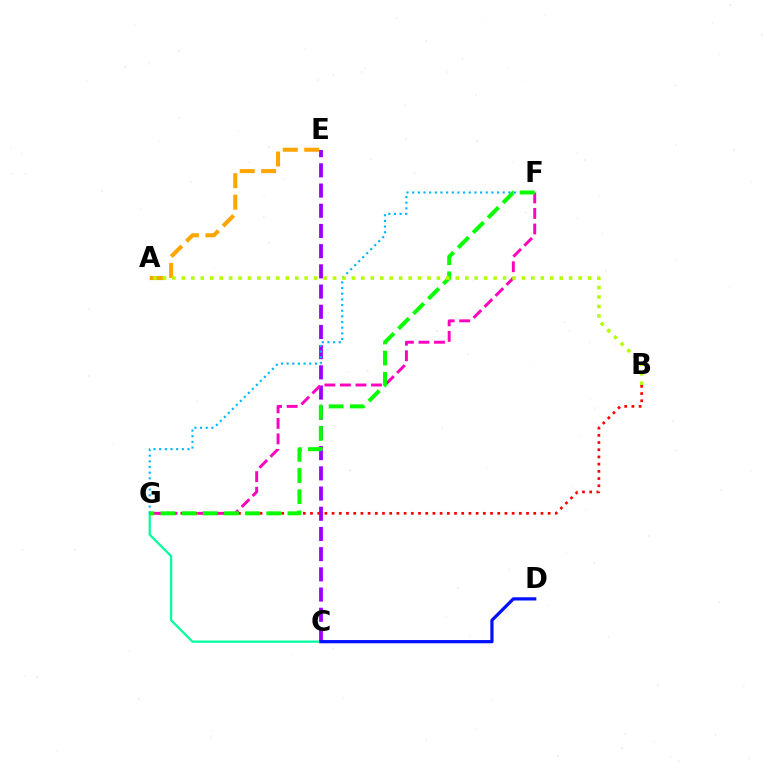{('C', 'E'): [{'color': '#9b00ff', 'line_style': 'dashed', 'thickness': 2.74}], ('B', 'G'): [{'color': '#ff0000', 'line_style': 'dotted', 'thickness': 1.96}], ('C', 'G'): [{'color': '#00ff9d', 'line_style': 'solid', 'thickness': 1.63}], ('F', 'G'): [{'color': '#ff00bd', 'line_style': 'dashed', 'thickness': 2.11}, {'color': '#00b5ff', 'line_style': 'dotted', 'thickness': 1.54}, {'color': '#08ff00', 'line_style': 'dashed', 'thickness': 2.87}], ('C', 'D'): [{'color': '#0010ff', 'line_style': 'solid', 'thickness': 2.31}], ('A', 'E'): [{'color': '#ffa500', 'line_style': 'dashed', 'thickness': 2.92}], ('A', 'B'): [{'color': '#b3ff00', 'line_style': 'dotted', 'thickness': 2.57}]}